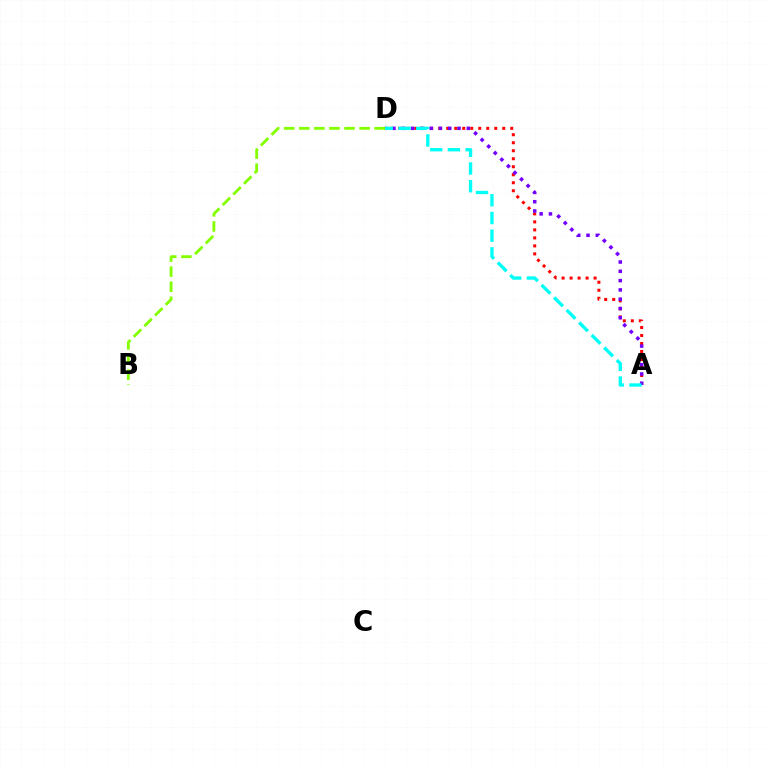{('A', 'D'): [{'color': '#ff0000', 'line_style': 'dotted', 'thickness': 2.17}, {'color': '#7200ff', 'line_style': 'dotted', 'thickness': 2.52}, {'color': '#00fff6', 'line_style': 'dashed', 'thickness': 2.41}], ('B', 'D'): [{'color': '#84ff00', 'line_style': 'dashed', 'thickness': 2.05}]}